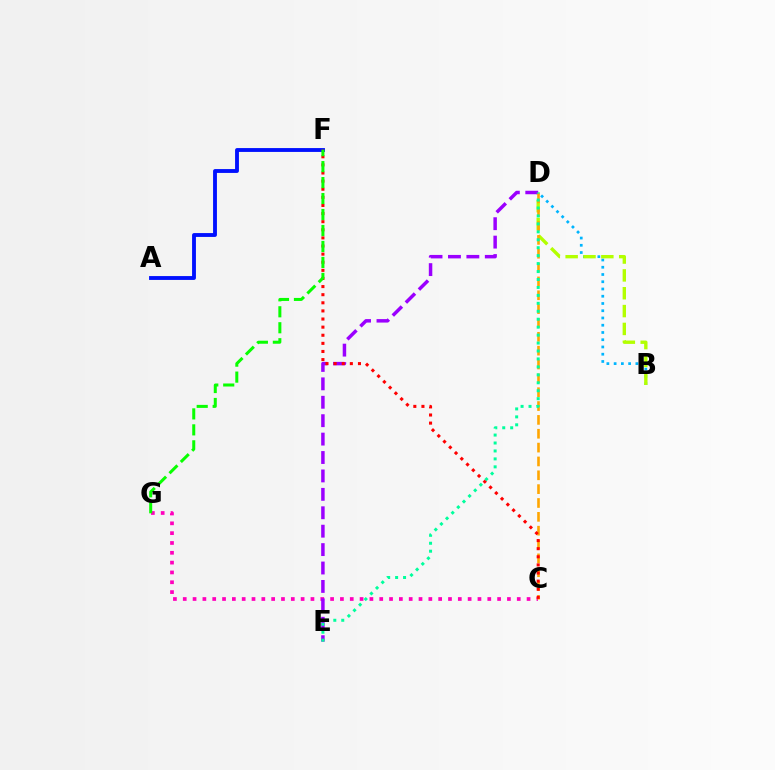{('A', 'F'): [{'color': '#0010ff', 'line_style': 'solid', 'thickness': 2.77}], ('C', 'G'): [{'color': '#ff00bd', 'line_style': 'dotted', 'thickness': 2.67}], ('B', 'D'): [{'color': '#00b5ff', 'line_style': 'dotted', 'thickness': 1.97}, {'color': '#b3ff00', 'line_style': 'dashed', 'thickness': 2.42}], ('D', 'E'): [{'color': '#9b00ff', 'line_style': 'dashed', 'thickness': 2.5}, {'color': '#00ff9d', 'line_style': 'dotted', 'thickness': 2.16}], ('C', 'D'): [{'color': '#ffa500', 'line_style': 'dashed', 'thickness': 1.88}], ('C', 'F'): [{'color': '#ff0000', 'line_style': 'dotted', 'thickness': 2.2}], ('F', 'G'): [{'color': '#08ff00', 'line_style': 'dashed', 'thickness': 2.17}]}